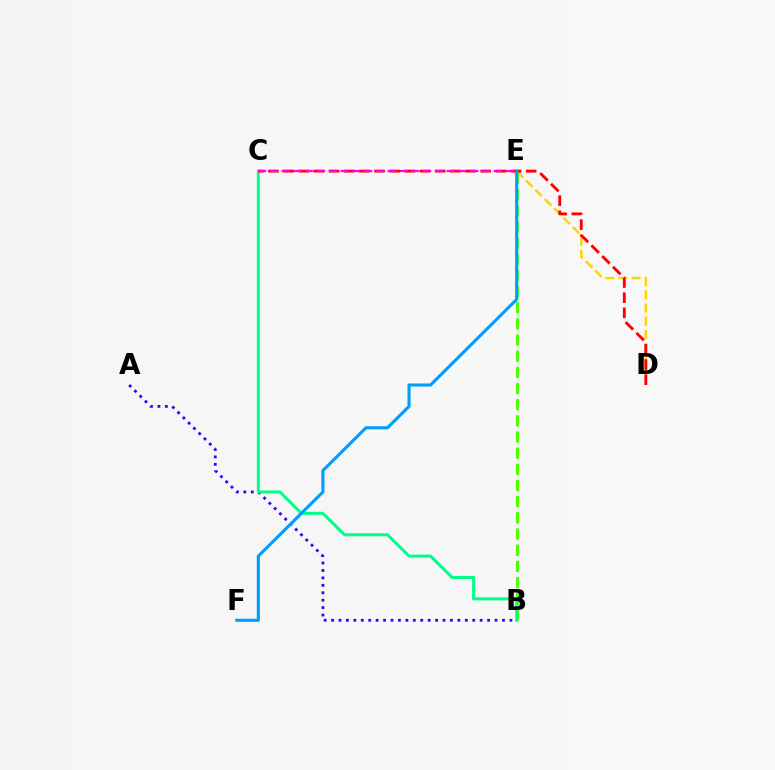{('D', 'E'): [{'color': '#ffd500', 'line_style': 'dashed', 'thickness': 1.79}], ('B', 'E'): [{'color': '#4fff00', 'line_style': 'dashed', 'thickness': 2.2}], ('A', 'B'): [{'color': '#3700ff', 'line_style': 'dotted', 'thickness': 2.02}], ('B', 'C'): [{'color': '#00ff86', 'line_style': 'solid', 'thickness': 2.17}], ('C', 'D'): [{'color': '#ff0000', 'line_style': 'dashed', 'thickness': 2.06}], ('C', 'E'): [{'color': '#ff00ed', 'line_style': 'dashed', 'thickness': 1.6}], ('E', 'F'): [{'color': '#009eff', 'line_style': 'solid', 'thickness': 2.23}]}